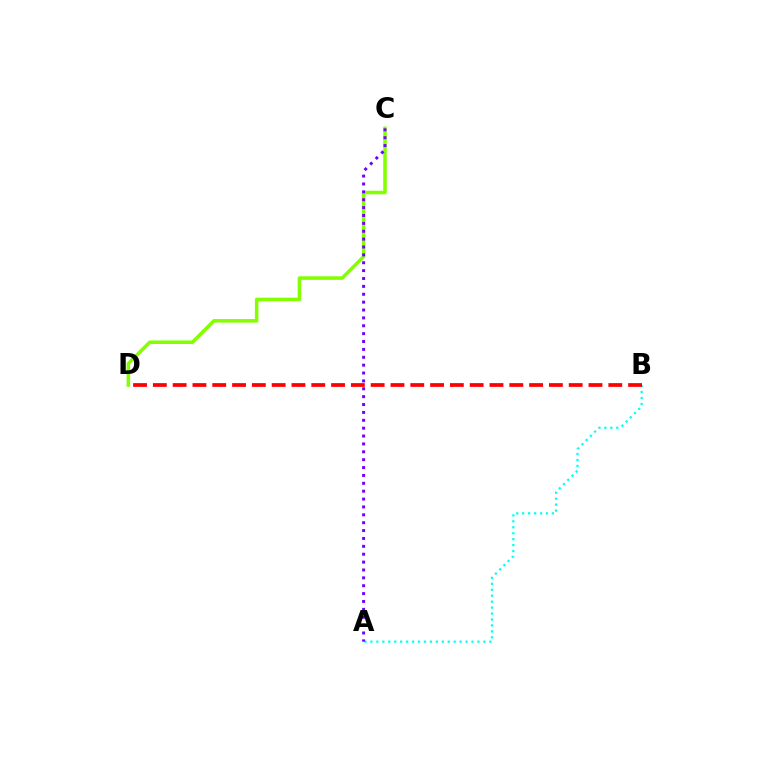{('C', 'D'): [{'color': '#84ff00', 'line_style': 'solid', 'thickness': 2.55}], ('A', 'B'): [{'color': '#00fff6', 'line_style': 'dotted', 'thickness': 1.62}], ('A', 'C'): [{'color': '#7200ff', 'line_style': 'dotted', 'thickness': 2.14}], ('B', 'D'): [{'color': '#ff0000', 'line_style': 'dashed', 'thickness': 2.69}]}